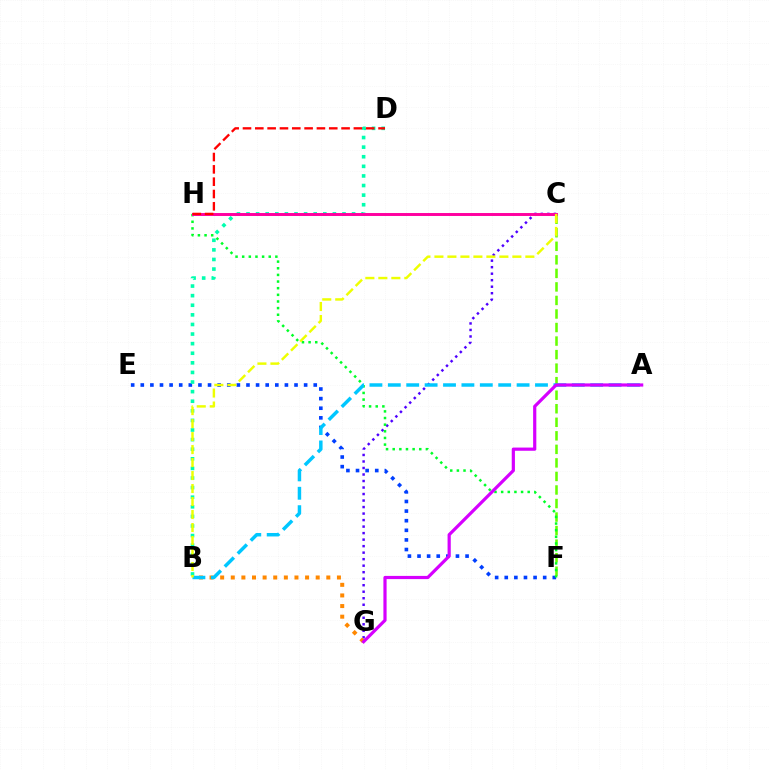{('E', 'F'): [{'color': '#003fff', 'line_style': 'dotted', 'thickness': 2.61}], ('C', 'G'): [{'color': '#4f00ff', 'line_style': 'dotted', 'thickness': 1.77}], ('C', 'F'): [{'color': '#66ff00', 'line_style': 'dashed', 'thickness': 1.84}], ('F', 'H'): [{'color': '#00ff27', 'line_style': 'dotted', 'thickness': 1.8}], ('B', 'G'): [{'color': '#ff8800', 'line_style': 'dotted', 'thickness': 2.88}], ('A', 'B'): [{'color': '#00c7ff', 'line_style': 'dashed', 'thickness': 2.5}], ('A', 'G'): [{'color': '#d600ff', 'line_style': 'solid', 'thickness': 2.3}], ('B', 'D'): [{'color': '#00ffaf', 'line_style': 'dotted', 'thickness': 2.61}], ('C', 'H'): [{'color': '#ff00a0', 'line_style': 'solid', 'thickness': 2.12}], ('D', 'H'): [{'color': '#ff0000', 'line_style': 'dashed', 'thickness': 1.67}], ('B', 'C'): [{'color': '#eeff00', 'line_style': 'dashed', 'thickness': 1.76}]}